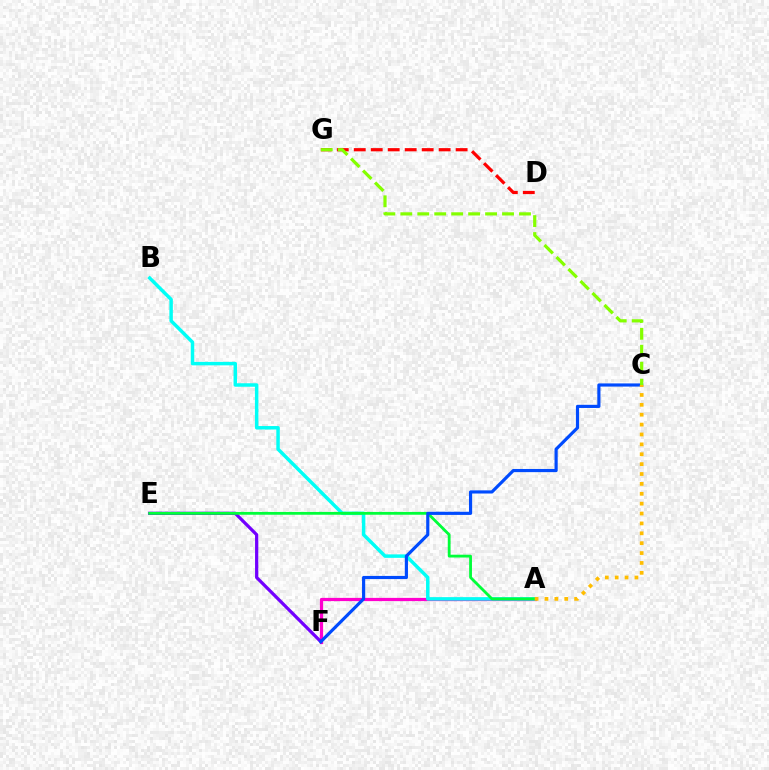{('A', 'F'): [{'color': '#ff00cf', 'line_style': 'solid', 'thickness': 2.32}], ('D', 'G'): [{'color': '#ff0000', 'line_style': 'dashed', 'thickness': 2.31}], ('E', 'F'): [{'color': '#7200ff', 'line_style': 'solid', 'thickness': 2.33}], ('A', 'B'): [{'color': '#00fff6', 'line_style': 'solid', 'thickness': 2.5}], ('A', 'E'): [{'color': '#00ff39', 'line_style': 'solid', 'thickness': 2.02}], ('C', 'F'): [{'color': '#004bff', 'line_style': 'solid', 'thickness': 2.28}], ('C', 'G'): [{'color': '#84ff00', 'line_style': 'dashed', 'thickness': 2.3}], ('A', 'C'): [{'color': '#ffbd00', 'line_style': 'dotted', 'thickness': 2.69}]}